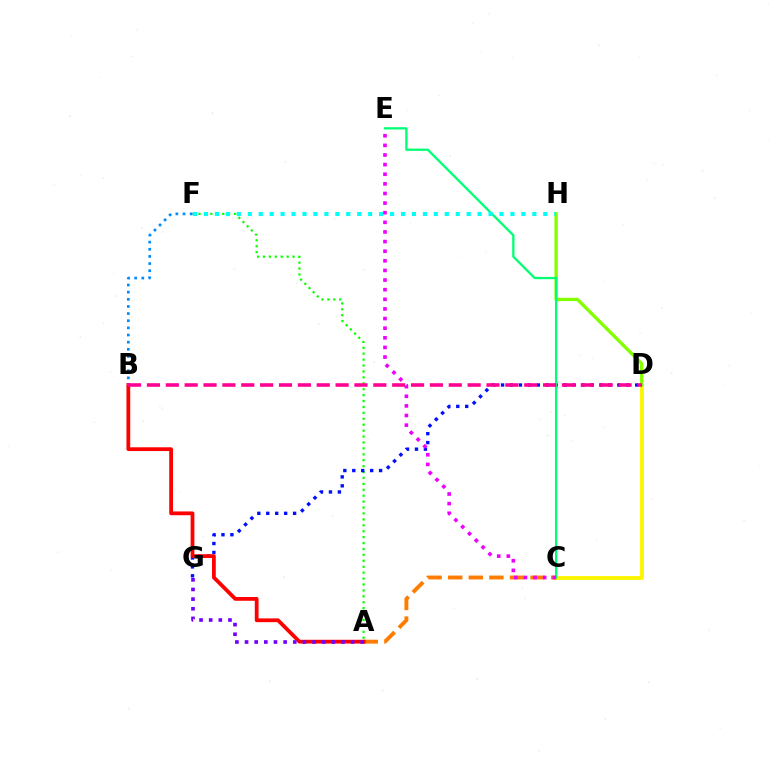{('A', 'F'): [{'color': '#08ff00', 'line_style': 'dotted', 'thickness': 1.61}], ('C', 'D'): [{'color': '#fcf500', 'line_style': 'solid', 'thickness': 2.77}], ('D', 'H'): [{'color': '#84ff00', 'line_style': 'solid', 'thickness': 2.41}], ('D', 'G'): [{'color': '#0010ff', 'line_style': 'dotted', 'thickness': 2.43}], ('A', 'C'): [{'color': '#ff7c00', 'line_style': 'dashed', 'thickness': 2.8}], ('C', 'E'): [{'color': '#00ff74', 'line_style': 'solid', 'thickness': 1.65}, {'color': '#ee00ff', 'line_style': 'dotted', 'thickness': 2.61}], ('F', 'H'): [{'color': '#00fff6', 'line_style': 'dotted', 'thickness': 2.97}], ('A', 'B'): [{'color': '#ff0000', 'line_style': 'solid', 'thickness': 2.72}], ('B', 'F'): [{'color': '#008cff', 'line_style': 'dotted', 'thickness': 1.94}], ('A', 'G'): [{'color': '#7200ff', 'line_style': 'dotted', 'thickness': 2.62}], ('B', 'D'): [{'color': '#ff0094', 'line_style': 'dashed', 'thickness': 2.56}]}